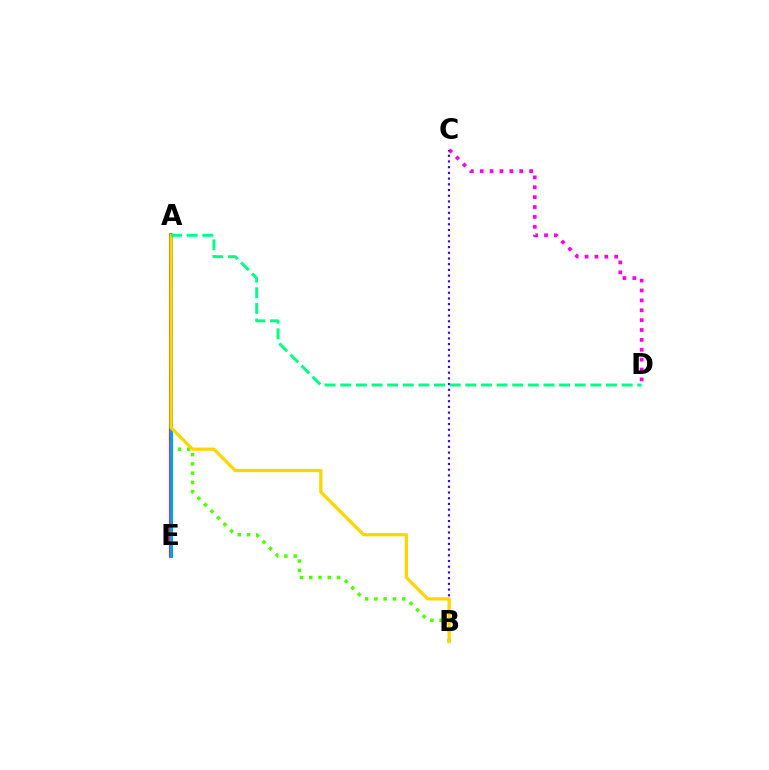{('A', 'B'): [{'color': '#4fff00', 'line_style': 'dotted', 'thickness': 2.51}, {'color': '#ffd500', 'line_style': 'solid', 'thickness': 2.33}], ('A', 'E'): [{'color': '#ff0000', 'line_style': 'solid', 'thickness': 2.65}, {'color': '#009eff', 'line_style': 'solid', 'thickness': 2.15}], ('C', 'D'): [{'color': '#ff00ed', 'line_style': 'dotted', 'thickness': 2.68}], ('B', 'C'): [{'color': '#3700ff', 'line_style': 'dotted', 'thickness': 1.55}], ('A', 'D'): [{'color': '#00ff86', 'line_style': 'dashed', 'thickness': 2.12}]}